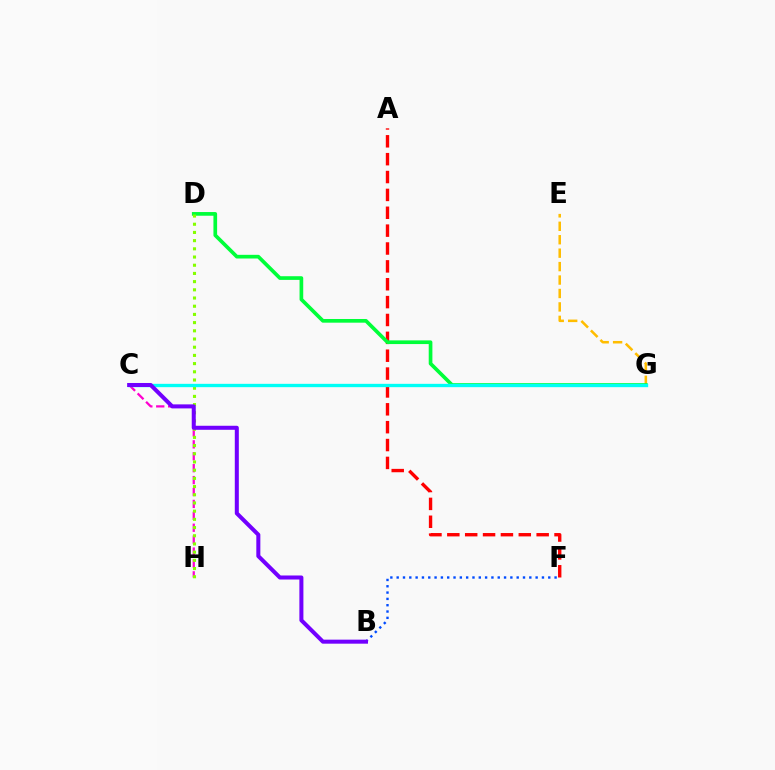{('A', 'F'): [{'color': '#ff0000', 'line_style': 'dashed', 'thickness': 2.43}], ('E', 'G'): [{'color': '#ffbd00', 'line_style': 'dashed', 'thickness': 1.83}], ('C', 'H'): [{'color': '#ff00cf', 'line_style': 'dashed', 'thickness': 1.62}], ('D', 'G'): [{'color': '#00ff39', 'line_style': 'solid', 'thickness': 2.65}], ('D', 'H'): [{'color': '#84ff00', 'line_style': 'dotted', 'thickness': 2.23}], ('C', 'G'): [{'color': '#00fff6', 'line_style': 'solid', 'thickness': 2.41}], ('B', 'F'): [{'color': '#004bff', 'line_style': 'dotted', 'thickness': 1.72}], ('B', 'C'): [{'color': '#7200ff', 'line_style': 'solid', 'thickness': 2.9}]}